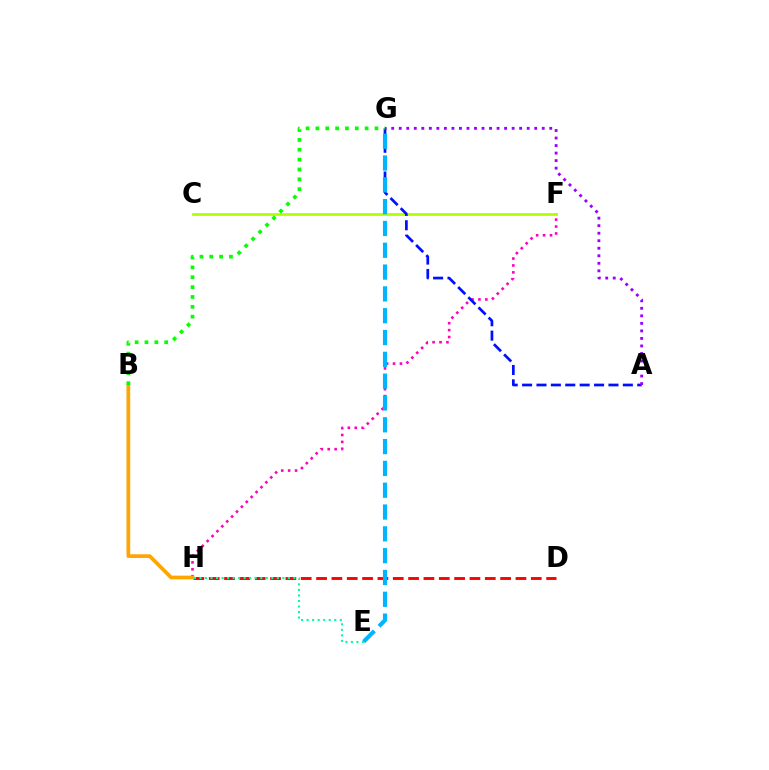{('D', 'H'): [{'color': '#ff0000', 'line_style': 'dashed', 'thickness': 2.08}], ('C', 'F'): [{'color': '#b3ff00', 'line_style': 'solid', 'thickness': 2.0}], ('F', 'H'): [{'color': '#ff00bd', 'line_style': 'dotted', 'thickness': 1.88}], ('A', 'G'): [{'color': '#0010ff', 'line_style': 'dashed', 'thickness': 1.96}, {'color': '#9b00ff', 'line_style': 'dotted', 'thickness': 2.04}], ('E', 'G'): [{'color': '#00b5ff', 'line_style': 'dashed', 'thickness': 2.96}], ('B', 'H'): [{'color': '#ffa500', 'line_style': 'solid', 'thickness': 2.67}], ('E', 'H'): [{'color': '#00ff9d', 'line_style': 'dotted', 'thickness': 1.5}], ('B', 'G'): [{'color': '#08ff00', 'line_style': 'dotted', 'thickness': 2.67}]}